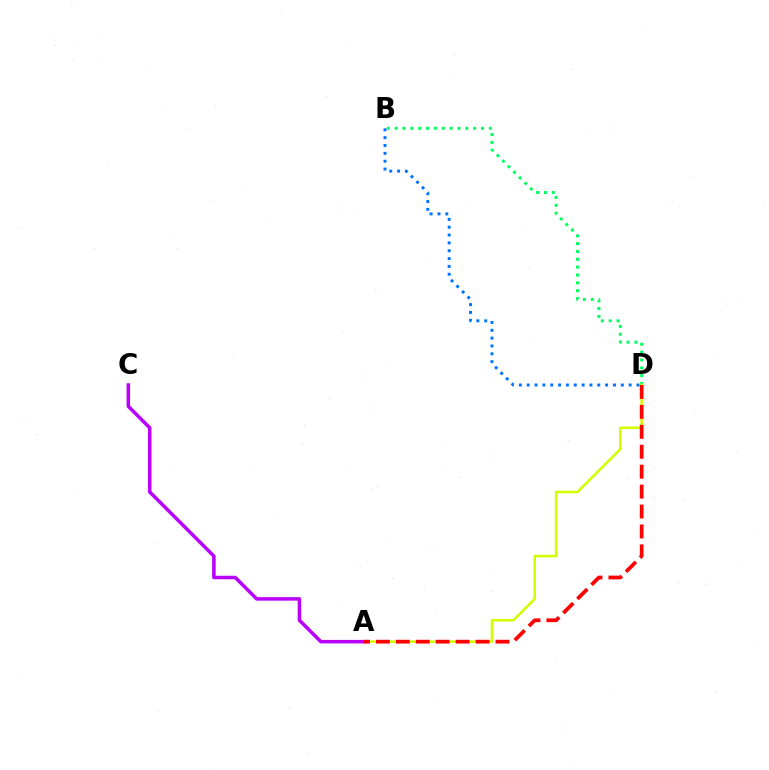{('B', 'D'): [{'color': '#00ff5c', 'line_style': 'dotted', 'thickness': 2.13}, {'color': '#0074ff', 'line_style': 'dotted', 'thickness': 2.13}], ('A', 'D'): [{'color': '#d1ff00', 'line_style': 'solid', 'thickness': 1.85}, {'color': '#ff0000', 'line_style': 'dashed', 'thickness': 2.71}], ('A', 'C'): [{'color': '#b900ff', 'line_style': 'solid', 'thickness': 2.53}]}